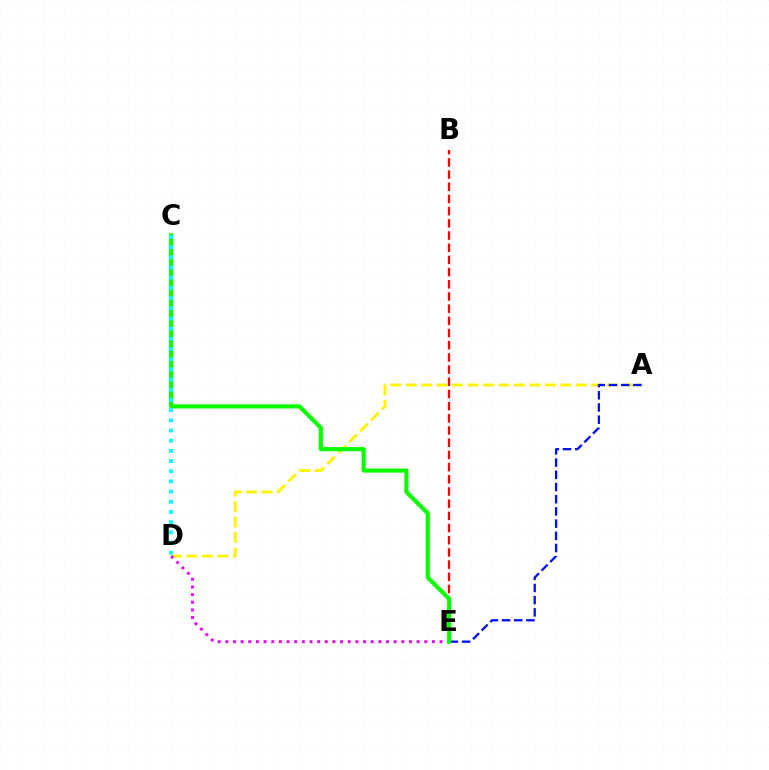{('B', 'E'): [{'color': '#ff0000', 'line_style': 'dashed', 'thickness': 1.66}], ('A', 'D'): [{'color': '#fcf500', 'line_style': 'dashed', 'thickness': 2.1}], ('D', 'E'): [{'color': '#ee00ff', 'line_style': 'dotted', 'thickness': 2.08}], ('A', 'E'): [{'color': '#0010ff', 'line_style': 'dashed', 'thickness': 1.66}], ('C', 'E'): [{'color': '#08ff00', 'line_style': 'solid', 'thickness': 2.98}], ('C', 'D'): [{'color': '#00fff6', 'line_style': 'dotted', 'thickness': 2.77}]}